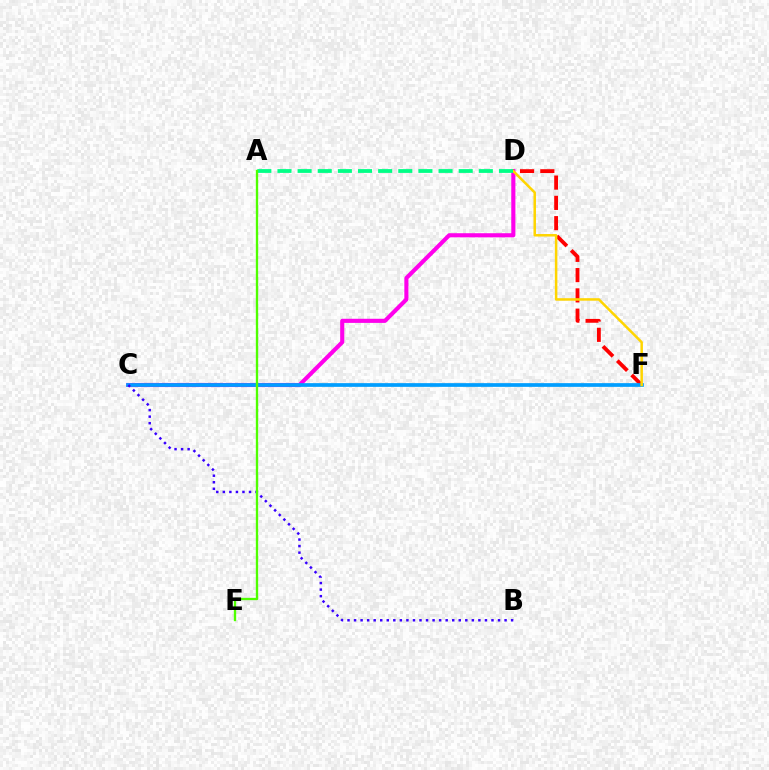{('C', 'D'): [{'color': '#ff00ed', 'line_style': 'solid', 'thickness': 2.96}], ('D', 'F'): [{'color': '#ff0000', 'line_style': 'dashed', 'thickness': 2.75}, {'color': '#ffd500', 'line_style': 'solid', 'thickness': 1.8}], ('C', 'F'): [{'color': '#009eff', 'line_style': 'solid', 'thickness': 2.67}], ('B', 'C'): [{'color': '#3700ff', 'line_style': 'dotted', 'thickness': 1.78}], ('A', 'D'): [{'color': '#00ff86', 'line_style': 'dashed', 'thickness': 2.74}], ('A', 'E'): [{'color': '#4fff00', 'line_style': 'solid', 'thickness': 1.68}]}